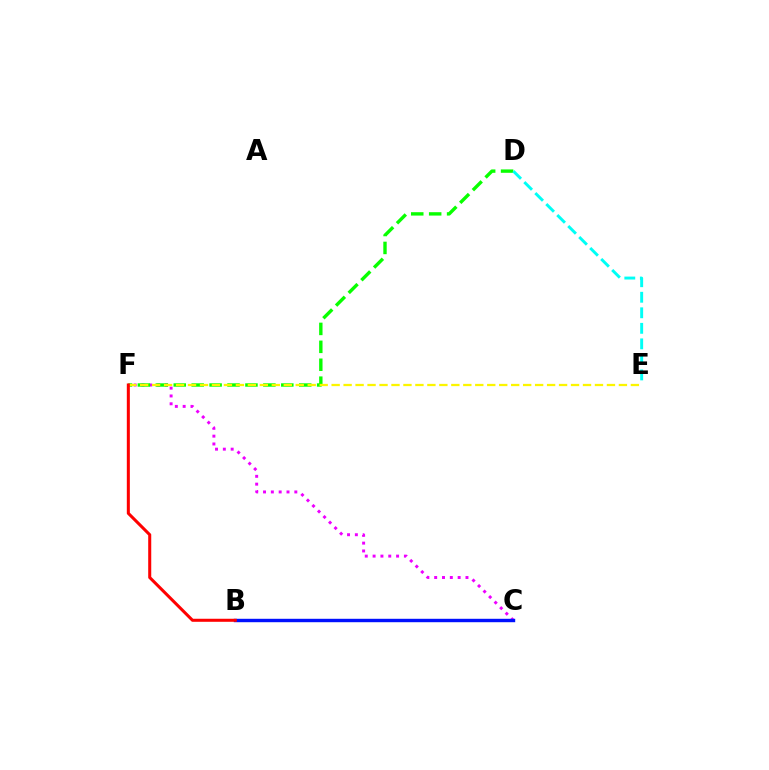{('C', 'F'): [{'color': '#ee00ff', 'line_style': 'dotted', 'thickness': 2.13}], ('D', 'F'): [{'color': '#08ff00', 'line_style': 'dashed', 'thickness': 2.43}], ('E', 'F'): [{'color': '#fcf500', 'line_style': 'dashed', 'thickness': 1.63}], ('D', 'E'): [{'color': '#00fff6', 'line_style': 'dashed', 'thickness': 2.11}], ('B', 'C'): [{'color': '#0010ff', 'line_style': 'solid', 'thickness': 2.46}], ('B', 'F'): [{'color': '#ff0000', 'line_style': 'solid', 'thickness': 2.19}]}